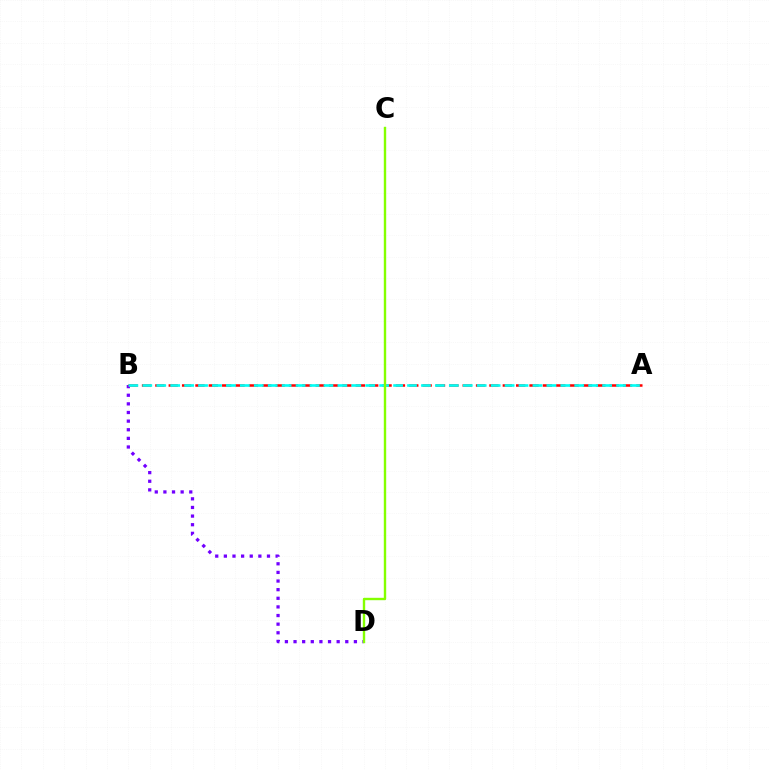{('B', 'D'): [{'color': '#7200ff', 'line_style': 'dotted', 'thickness': 2.34}], ('A', 'B'): [{'color': '#ff0000', 'line_style': 'dashed', 'thickness': 1.82}, {'color': '#00fff6', 'line_style': 'dashed', 'thickness': 1.89}], ('C', 'D'): [{'color': '#84ff00', 'line_style': 'solid', 'thickness': 1.72}]}